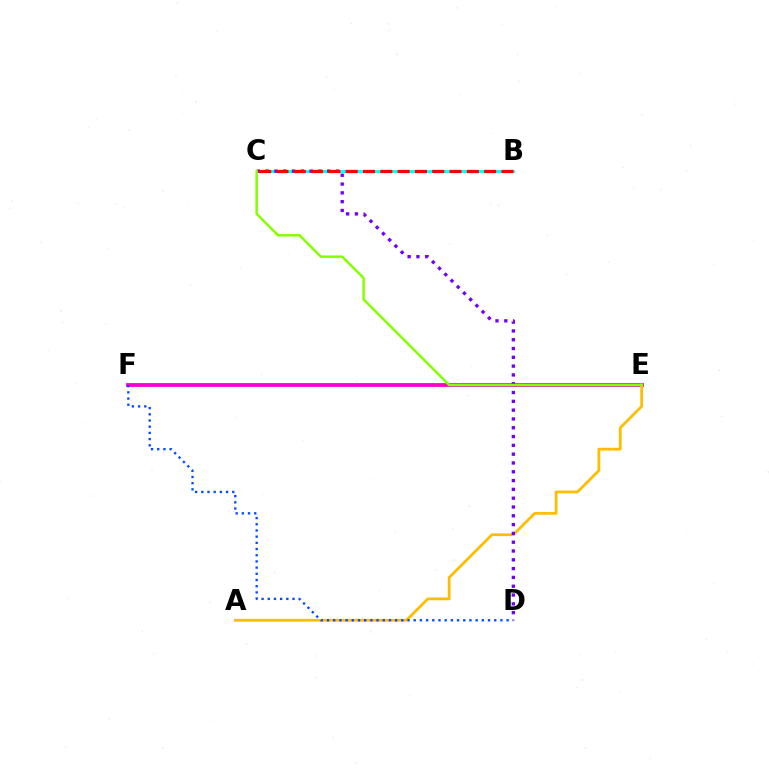{('B', 'C'): [{'color': '#00ff39', 'line_style': 'dotted', 'thickness': 1.81}, {'color': '#00fff6', 'line_style': 'solid', 'thickness': 2.0}, {'color': '#ff0000', 'line_style': 'dashed', 'thickness': 2.35}], ('E', 'F'): [{'color': '#ff00cf', 'line_style': 'solid', 'thickness': 2.75}], ('A', 'E'): [{'color': '#ffbd00', 'line_style': 'solid', 'thickness': 1.99}], ('C', 'D'): [{'color': '#7200ff', 'line_style': 'dotted', 'thickness': 2.39}], ('C', 'E'): [{'color': '#84ff00', 'line_style': 'solid', 'thickness': 1.78}], ('D', 'F'): [{'color': '#004bff', 'line_style': 'dotted', 'thickness': 1.68}]}